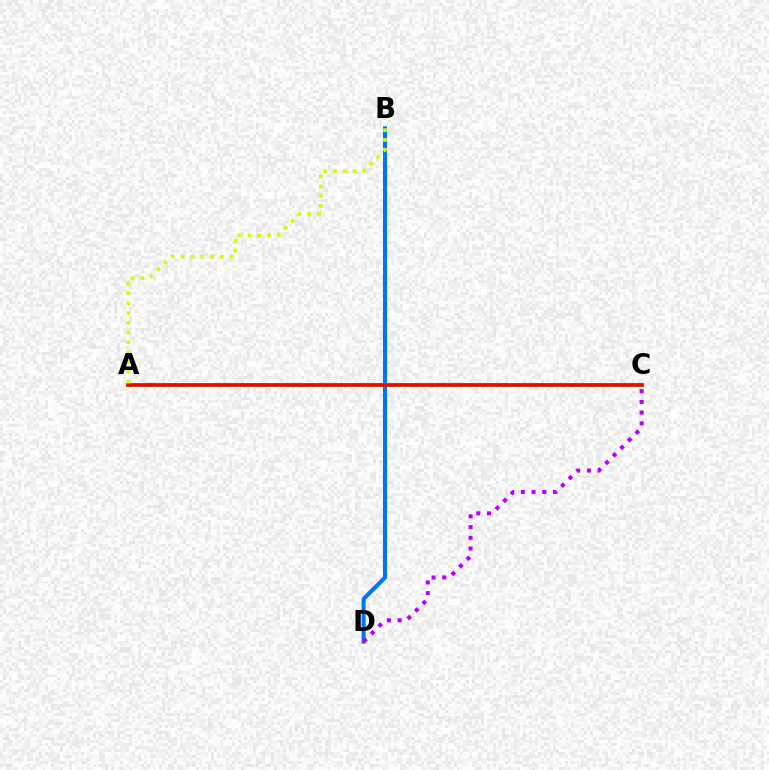{('B', 'D'): [{'color': '#0074ff', 'line_style': 'solid', 'thickness': 2.92}], ('C', 'D'): [{'color': '#b900ff', 'line_style': 'dotted', 'thickness': 2.91}], ('A', 'C'): [{'color': '#00ff5c', 'line_style': 'solid', 'thickness': 2.94}, {'color': '#ff0000', 'line_style': 'solid', 'thickness': 2.54}], ('A', 'B'): [{'color': '#d1ff00', 'line_style': 'dotted', 'thickness': 2.66}]}